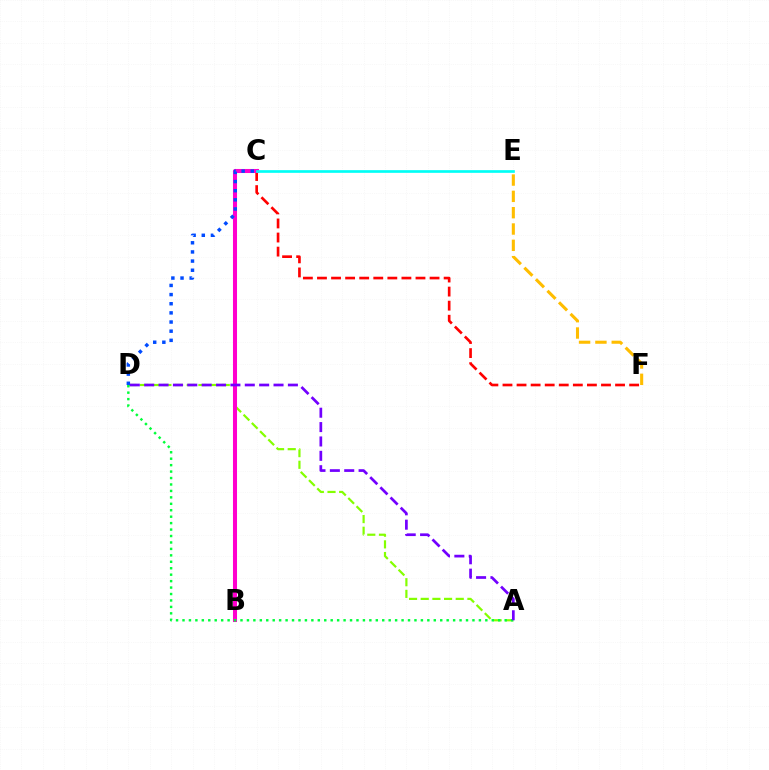{('C', 'F'): [{'color': '#ff0000', 'line_style': 'dashed', 'thickness': 1.91}], ('E', 'F'): [{'color': '#ffbd00', 'line_style': 'dashed', 'thickness': 2.22}], ('A', 'D'): [{'color': '#84ff00', 'line_style': 'dashed', 'thickness': 1.59}, {'color': '#00ff39', 'line_style': 'dotted', 'thickness': 1.75}, {'color': '#7200ff', 'line_style': 'dashed', 'thickness': 1.95}], ('B', 'C'): [{'color': '#ff00cf', 'line_style': 'solid', 'thickness': 2.91}], ('C', 'D'): [{'color': '#004bff', 'line_style': 'dotted', 'thickness': 2.49}], ('C', 'E'): [{'color': '#00fff6', 'line_style': 'solid', 'thickness': 1.92}]}